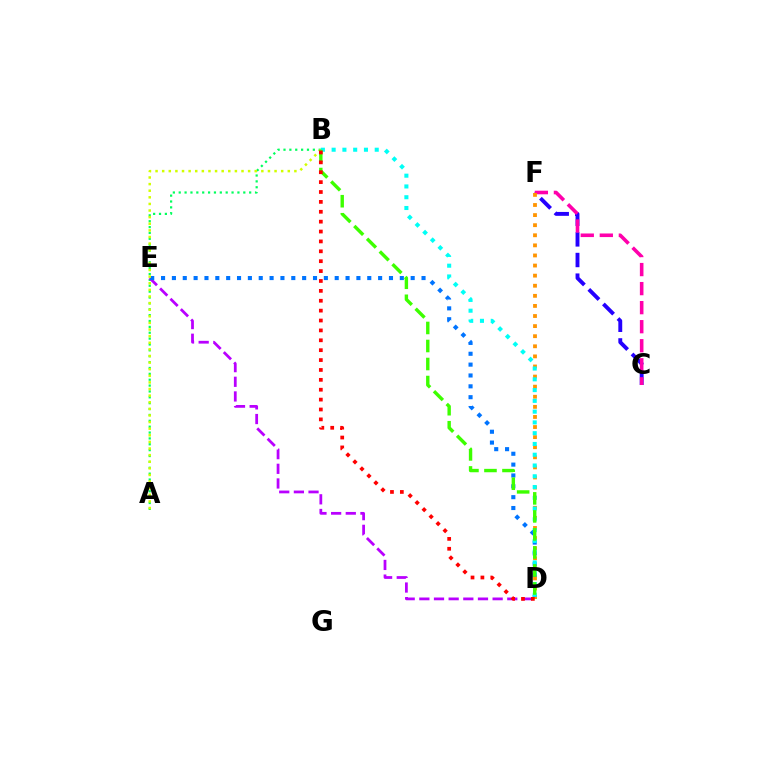{('A', 'B'): [{'color': '#00ff5c', 'line_style': 'dotted', 'thickness': 1.6}, {'color': '#d1ff00', 'line_style': 'dotted', 'thickness': 1.8}], ('D', 'E'): [{'color': '#b900ff', 'line_style': 'dashed', 'thickness': 1.99}, {'color': '#0074ff', 'line_style': 'dotted', 'thickness': 2.95}], ('C', 'F'): [{'color': '#2500ff', 'line_style': 'dashed', 'thickness': 2.8}, {'color': '#ff00ac', 'line_style': 'dashed', 'thickness': 2.59}], ('D', 'F'): [{'color': '#ff9400', 'line_style': 'dotted', 'thickness': 2.74}], ('B', 'D'): [{'color': '#00fff6', 'line_style': 'dotted', 'thickness': 2.93}, {'color': '#3dff00', 'line_style': 'dashed', 'thickness': 2.45}, {'color': '#ff0000', 'line_style': 'dotted', 'thickness': 2.69}]}